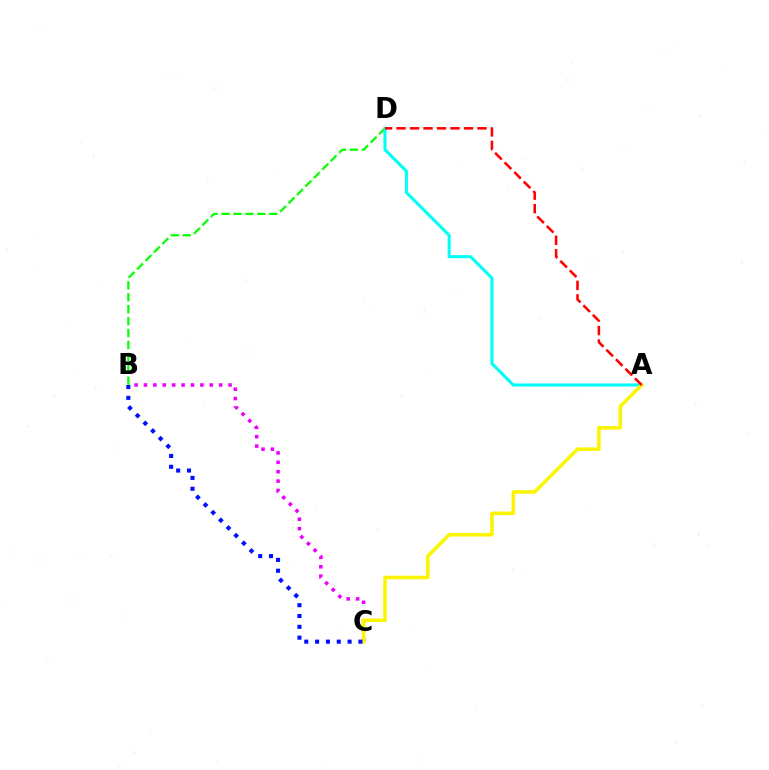{('B', 'C'): [{'color': '#ee00ff', 'line_style': 'dotted', 'thickness': 2.55}, {'color': '#0010ff', 'line_style': 'dotted', 'thickness': 2.94}], ('B', 'D'): [{'color': '#08ff00', 'line_style': 'dashed', 'thickness': 1.62}], ('A', 'D'): [{'color': '#00fff6', 'line_style': 'solid', 'thickness': 2.21}, {'color': '#ff0000', 'line_style': 'dashed', 'thickness': 1.83}], ('A', 'C'): [{'color': '#fcf500', 'line_style': 'solid', 'thickness': 2.56}]}